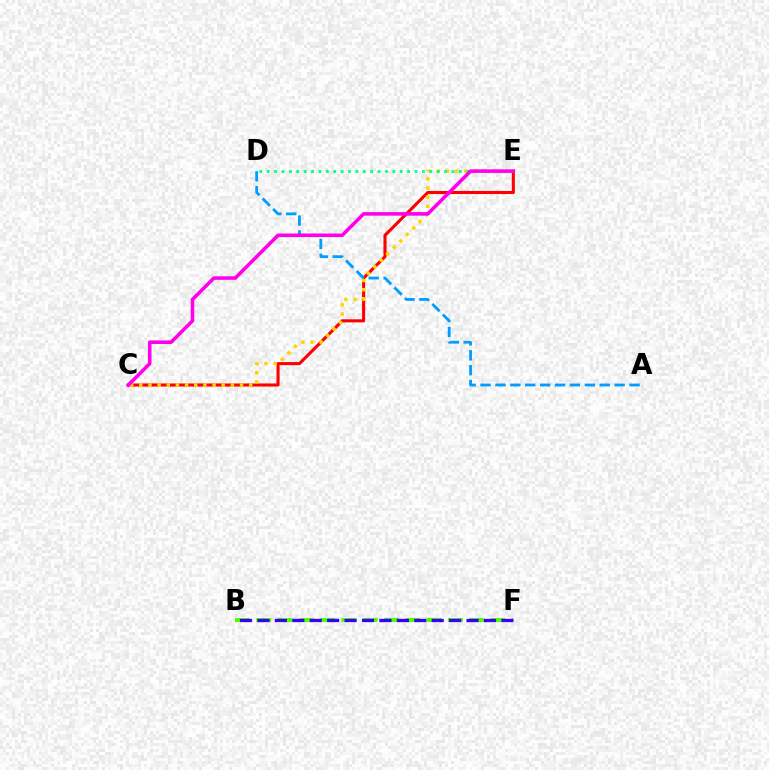{('C', 'E'): [{'color': '#ff0000', 'line_style': 'solid', 'thickness': 2.22}, {'color': '#ffd500', 'line_style': 'dotted', 'thickness': 2.49}, {'color': '#ff00ed', 'line_style': 'solid', 'thickness': 2.56}], ('B', 'F'): [{'color': '#4fff00', 'line_style': 'dashed', 'thickness': 2.89}, {'color': '#3700ff', 'line_style': 'dashed', 'thickness': 2.37}], ('A', 'D'): [{'color': '#009eff', 'line_style': 'dashed', 'thickness': 2.02}], ('D', 'E'): [{'color': '#00ff86', 'line_style': 'dotted', 'thickness': 2.01}]}